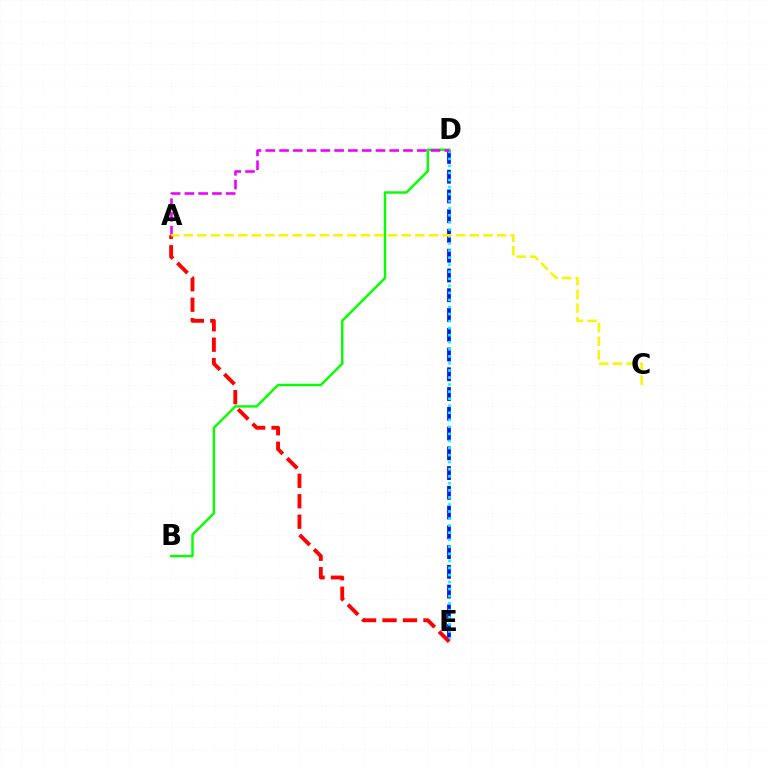{('D', 'E'): [{'color': '#0010ff', 'line_style': 'dashed', 'thickness': 2.68}, {'color': '#00fff6', 'line_style': 'dotted', 'thickness': 1.92}], ('B', 'D'): [{'color': '#08ff00', 'line_style': 'solid', 'thickness': 1.75}], ('A', 'D'): [{'color': '#ee00ff', 'line_style': 'dashed', 'thickness': 1.87}], ('A', 'E'): [{'color': '#ff0000', 'line_style': 'dashed', 'thickness': 2.78}], ('A', 'C'): [{'color': '#fcf500', 'line_style': 'dashed', 'thickness': 1.85}]}